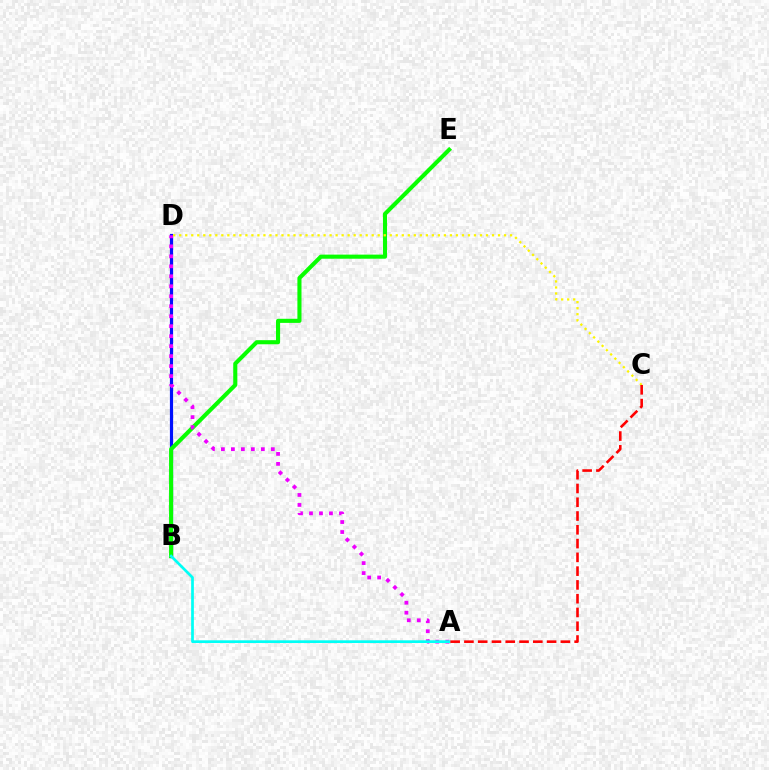{('B', 'D'): [{'color': '#0010ff', 'line_style': 'solid', 'thickness': 2.29}], ('B', 'E'): [{'color': '#08ff00', 'line_style': 'solid', 'thickness': 2.95}], ('C', 'D'): [{'color': '#fcf500', 'line_style': 'dotted', 'thickness': 1.63}], ('A', 'D'): [{'color': '#ee00ff', 'line_style': 'dotted', 'thickness': 2.71}], ('A', 'B'): [{'color': '#00fff6', 'line_style': 'solid', 'thickness': 1.96}], ('A', 'C'): [{'color': '#ff0000', 'line_style': 'dashed', 'thickness': 1.87}]}